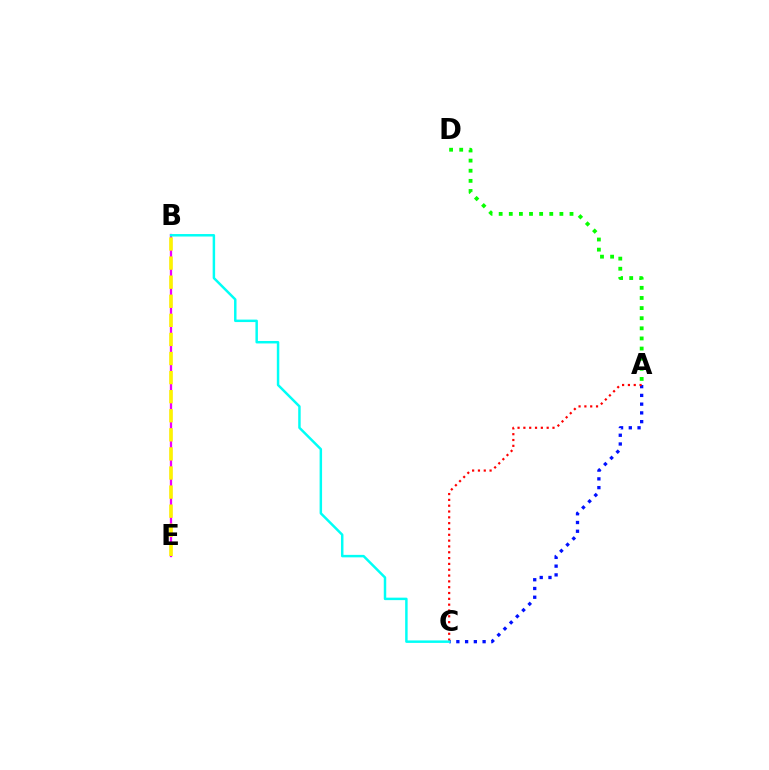{('B', 'E'): [{'color': '#ee00ff', 'line_style': 'solid', 'thickness': 1.65}, {'color': '#fcf500', 'line_style': 'dashed', 'thickness': 2.59}], ('A', 'D'): [{'color': '#08ff00', 'line_style': 'dotted', 'thickness': 2.75}], ('A', 'C'): [{'color': '#0010ff', 'line_style': 'dotted', 'thickness': 2.38}, {'color': '#ff0000', 'line_style': 'dotted', 'thickness': 1.58}], ('B', 'C'): [{'color': '#00fff6', 'line_style': 'solid', 'thickness': 1.78}]}